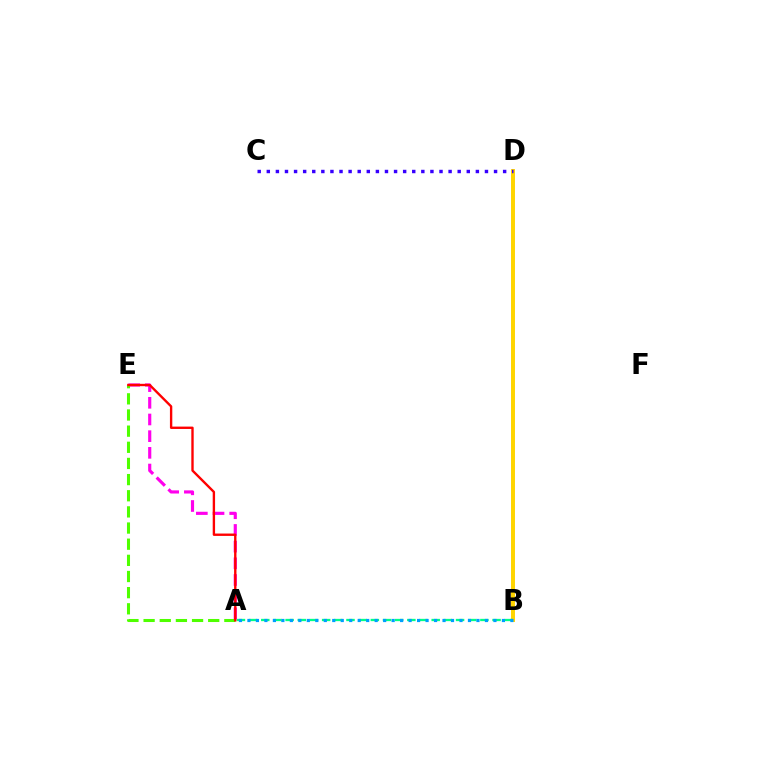{('B', 'D'): [{'color': '#ffd500', 'line_style': 'solid', 'thickness': 2.85}], ('A', 'B'): [{'color': '#00ff86', 'line_style': 'dashed', 'thickness': 1.65}, {'color': '#009eff', 'line_style': 'dotted', 'thickness': 2.3}], ('A', 'E'): [{'color': '#ff00ed', 'line_style': 'dashed', 'thickness': 2.27}, {'color': '#4fff00', 'line_style': 'dashed', 'thickness': 2.19}, {'color': '#ff0000', 'line_style': 'solid', 'thickness': 1.7}], ('C', 'D'): [{'color': '#3700ff', 'line_style': 'dotted', 'thickness': 2.47}]}